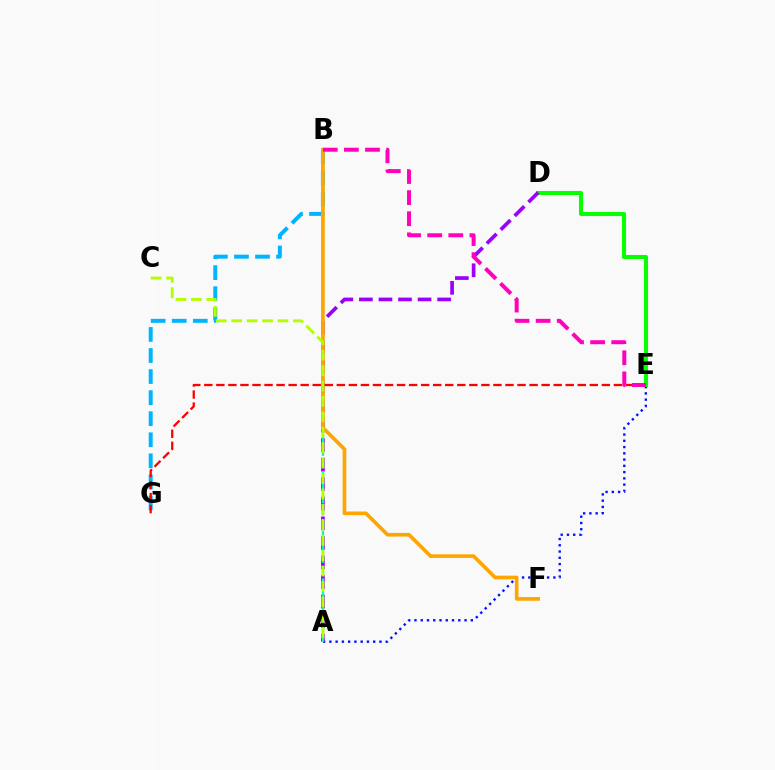{('A', 'E'): [{'color': '#0010ff', 'line_style': 'dotted', 'thickness': 1.7}], ('D', 'E'): [{'color': '#08ff00', 'line_style': 'solid', 'thickness': 2.94}], ('B', 'G'): [{'color': '#00b5ff', 'line_style': 'dashed', 'thickness': 2.86}], ('A', 'D'): [{'color': '#9b00ff', 'line_style': 'dashed', 'thickness': 2.66}], ('A', 'B'): [{'color': '#00ff9d', 'line_style': 'dashed', 'thickness': 1.62}], ('B', 'F'): [{'color': '#ffa500', 'line_style': 'solid', 'thickness': 2.63}], ('A', 'C'): [{'color': '#b3ff00', 'line_style': 'dashed', 'thickness': 2.1}], ('E', 'G'): [{'color': '#ff0000', 'line_style': 'dashed', 'thickness': 1.64}], ('B', 'E'): [{'color': '#ff00bd', 'line_style': 'dashed', 'thickness': 2.87}]}